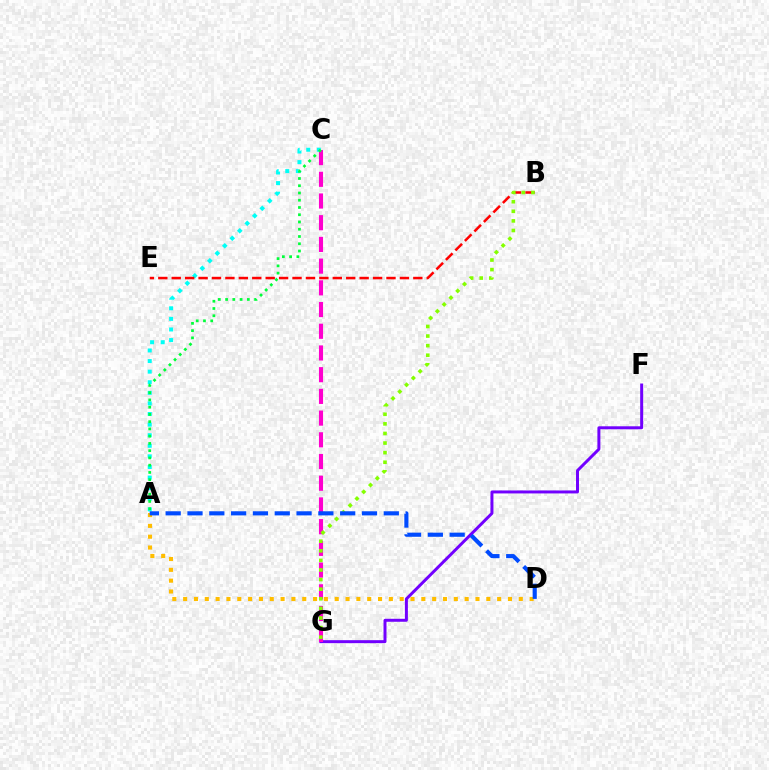{('F', 'G'): [{'color': '#7200ff', 'line_style': 'solid', 'thickness': 2.14}], ('A', 'C'): [{'color': '#00fff6', 'line_style': 'dotted', 'thickness': 2.88}, {'color': '#00ff39', 'line_style': 'dotted', 'thickness': 1.97}], ('C', 'G'): [{'color': '#ff00cf', 'line_style': 'dashed', 'thickness': 2.95}], ('B', 'E'): [{'color': '#ff0000', 'line_style': 'dashed', 'thickness': 1.82}], ('A', 'D'): [{'color': '#ffbd00', 'line_style': 'dotted', 'thickness': 2.94}, {'color': '#004bff', 'line_style': 'dashed', 'thickness': 2.96}], ('B', 'G'): [{'color': '#84ff00', 'line_style': 'dotted', 'thickness': 2.61}]}